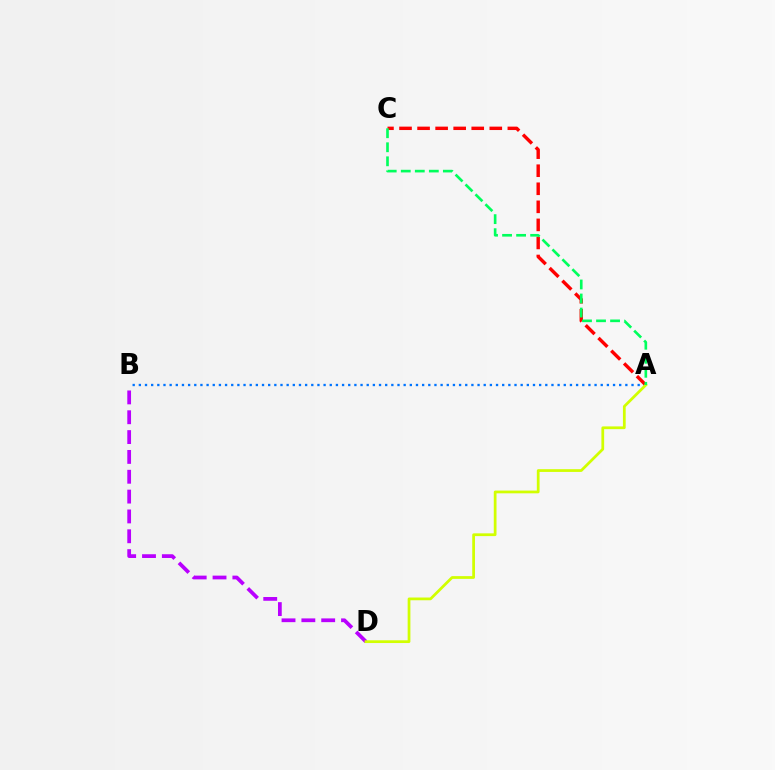{('B', 'D'): [{'color': '#b900ff', 'line_style': 'dashed', 'thickness': 2.69}], ('A', 'B'): [{'color': '#0074ff', 'line_style': 'dotted', 'thickness': 1.67}], ('A', 'C'): [{'color': '#ff0000', 'line_style': 'dashed', 'thickness': 2.45}, {'color': '#00ff5c', 'line_style': 'dashed', 'thickness': 1.91}], ('A', 'D'): [{'color': '#d1ff00', 'line_style': 'solid', 'thickness': 1.98}]}